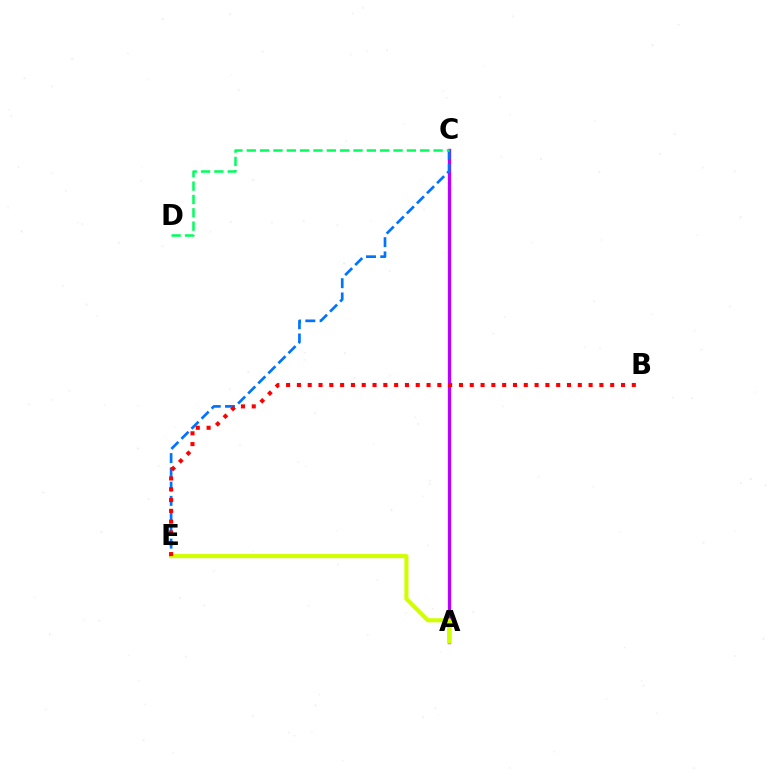{('A', 'C'): [{'color': '#b900ff', 'line_style': 'solid', 'thickness': 2.39}], ('C', 'E'): [{'color': '#0074ff', 'line_style': 'dashed', 'thickness': 1.94}], ('A', 'E'): [{'color': '#d1ff00', 'line_style': 'solid', 'thickness': 2.96}], ('B', 'E'): [{'color': '#ff0000', 'line_style': 'dotted', 'thickness': 2.94}], ('C', 'D'): [{'color': '#00ff5c', 'line_style': 'dashed', 'thickness': 1.81}]}